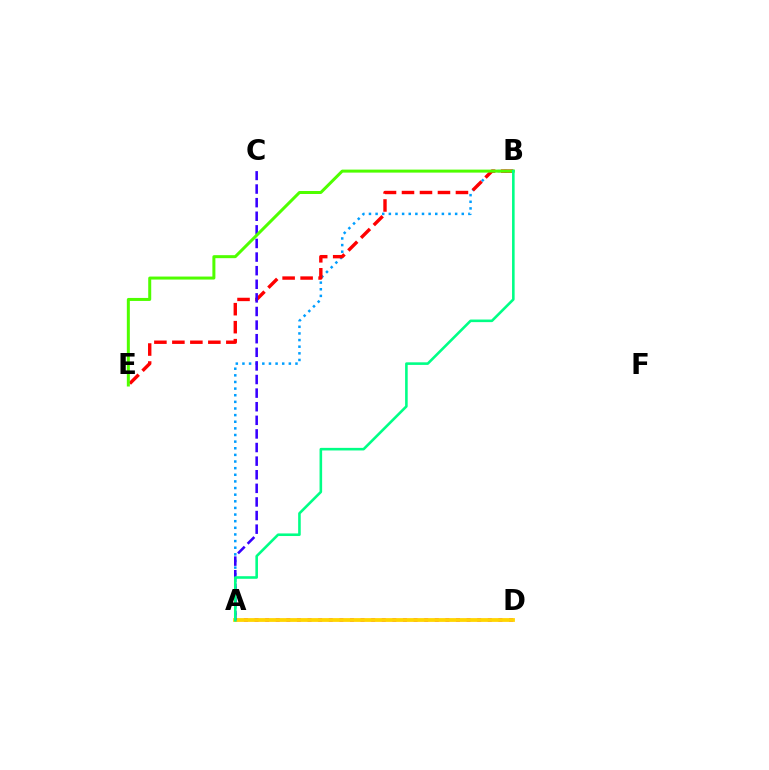{('A', 'B'): [{'color': '#009eff', 'line_style': 'dotted', 'thickness': 1.8}, {'color': '#00ff86', 'line_style': 'solid', 'thickness': 1.87}], ('B', 'E'): [{'color': '#ff0000', 'line_style': 'dashed', 'thickness': 2.44}, {'color': '#4fff00', 'line_style': 'solid', 'thickness': 2.16}], ('A', 'D'): [{'color': '#ff00ed', 'line_style': 'dotted', 'thickness': 2.88}, {'color': '#ffd500', 'line_style': 'solid', 'thickness': 2.72}], ('A', 'C'): [{'color': '#3700ff', 'line_style': 'dashed', 'thickness': 1.85}]}